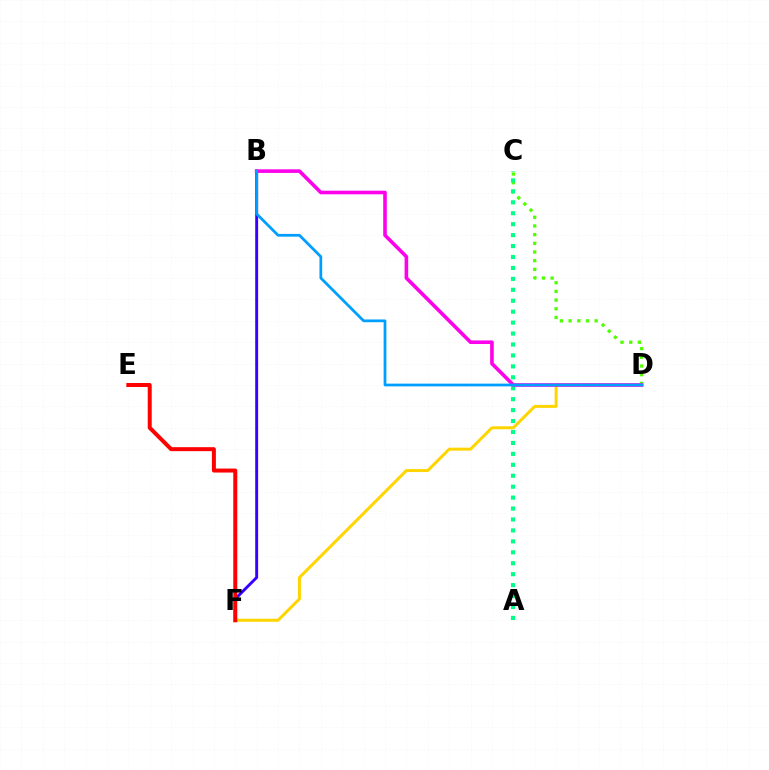{('C', 'D'): [{'color': '#4fff00', 'line_style': 'dotted', 'thickness': 2.36}], ('B', 'F'): [{'color': '#3700ff', 'line_style': 'solid', 'thickness': 2.1}], ('D', 'F'): [{'color': '#ffd500', 'line_style': 'solid', 'thickness': 2.16}], ('A', 'C'): [{'color': '#00ff86', 'line_style': 'dotted', 'thickness': 2.97}], ('E', 'F'): [{'color': '#ff0000', 'line_style': 'solid', 'thickness': 2.87}], ('B', 'D'): [{'color': '#ff00ed', 'line_style': 'solid', 'thickness': 2.59}, {'color': '#009eff', 'line_style': 'solid', 'thickness': 1.98}]}